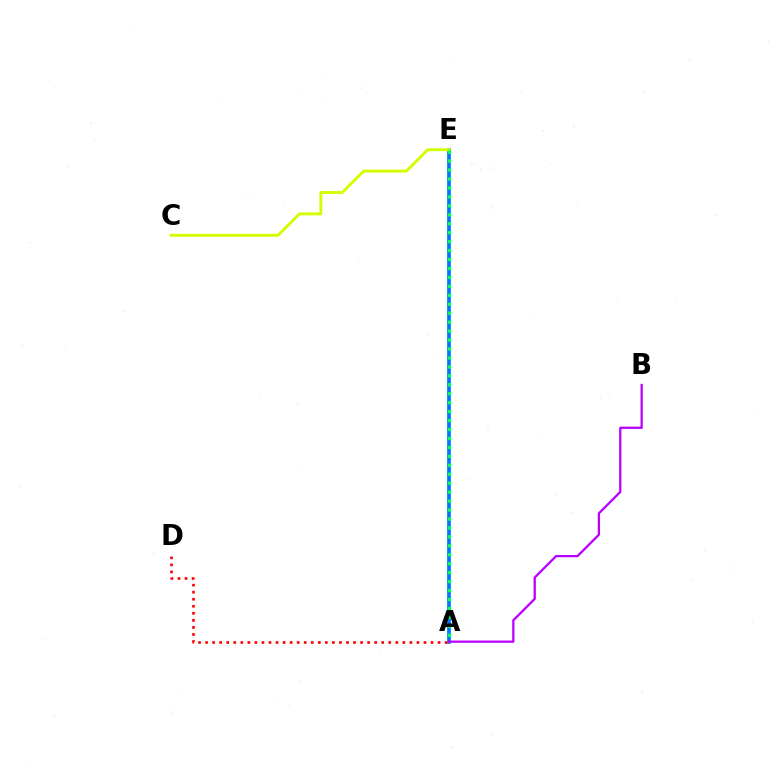{('A', 'E'): [{'color': '#0074ff', 'line_style': 'solid', 'thickness': 2.65}, {'color': '#00ff5c', 'line_style': 'dotted', 'thickness': 2.43}], ('A', 'D'): [{'color': '#ff0000', 'line_style': 'dotted', 'thickness': 1.91}], ('C', 'E'): [{'color': '#d1ff00', 'line_style': 'solid', 'thickness': 2.09}], ('A', 'B'): [{'color': '#b900ff', 'line_style': 'solid', 'thickness': 1.64}]}